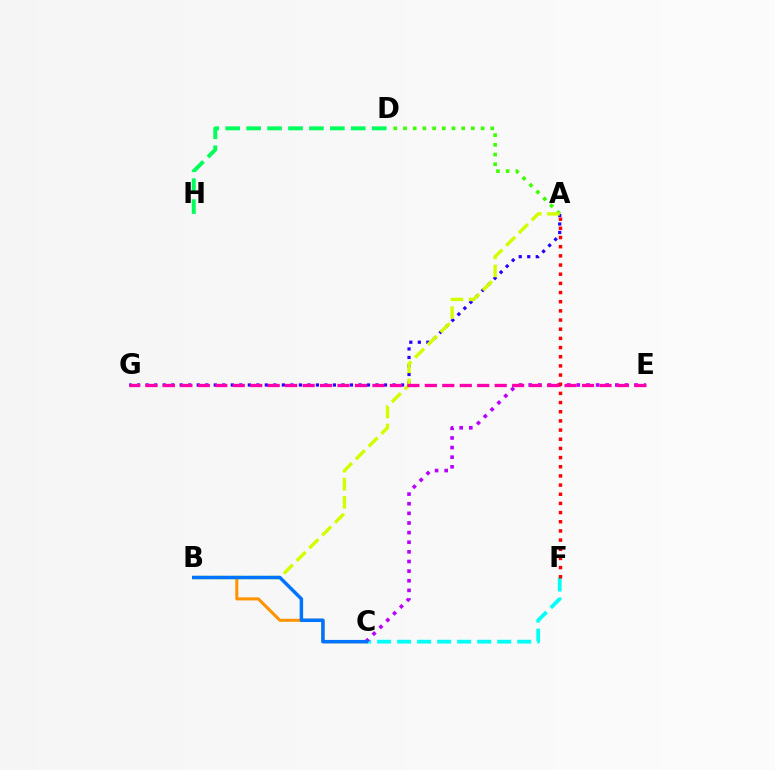{('C', 'F'): [{'color': '#00fff6', 'line_style': 'dashed', 'thickness': 2.72}], ('D', 'H'): [{'color': '#00ff5c', 'line_style': 'dashed', 'thickness': 2.84}], ('A', 'G'): [{'color': '#2500ff', 'line_style': 'dotted', 'thickness': 2.31}], ('A', 'D'): [{'color': '#3dff00', 'line_style': 'dotted', 'thickness': 2.63}], ('B', 'C'): [{'color': '#ff9400', 'line_style': 'solid', 'thickness': 2.2}, {'color': '#0074ff', 'line_style': 'solid', 'thickness': 2.5}], ('A', 'B'): [{'color': '#d1ff00', 'line_style': 'dashed', 'thickness': 2.45}], ('C', 'E'): [{'color': '#b900ff', 'line_style': 'dotted', 'thickness': 2.62}], ('A', 'F'): [{'color': '#ff0000', 'line_style': 'dotted', 'thickness': 2.49}], ('E', 'G'): [{'color': '#ff00ac', 'line_style': 'dashed', 'thickness': 2.37}]}